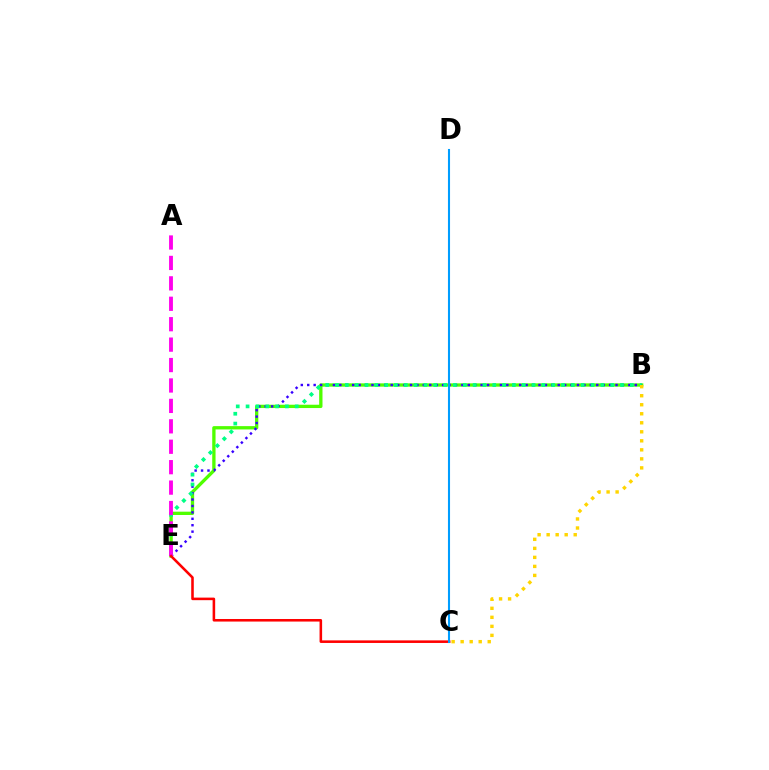{('B', 'E'): [{'color': '#4fff00', 'line_style': 'solid', 'thickness': 2.39}, {'color': '#3700ff', 'line_style': 'dotted', 'thickness': 1.75}, {'color': '#00ff86', 'line_style': 'dotted', 'thickness': 2.67}], ('A', 'E'): [{'color': '#ff00ed', 'line_style': 'dashed', 'thickness': 2.77}], ('C', 'E'): [{'color': '#ff0000', 'line_style': 'solid', 'thickness': 1.85}], ('B', 'C'): [{'color': '#ffd500', 'line_style': 'dotted', 'thickness': 2.45}], ('C', 'D'): [{'color': '#009eff', 'line_style': 'solid', 'thickness': 1.5}]}